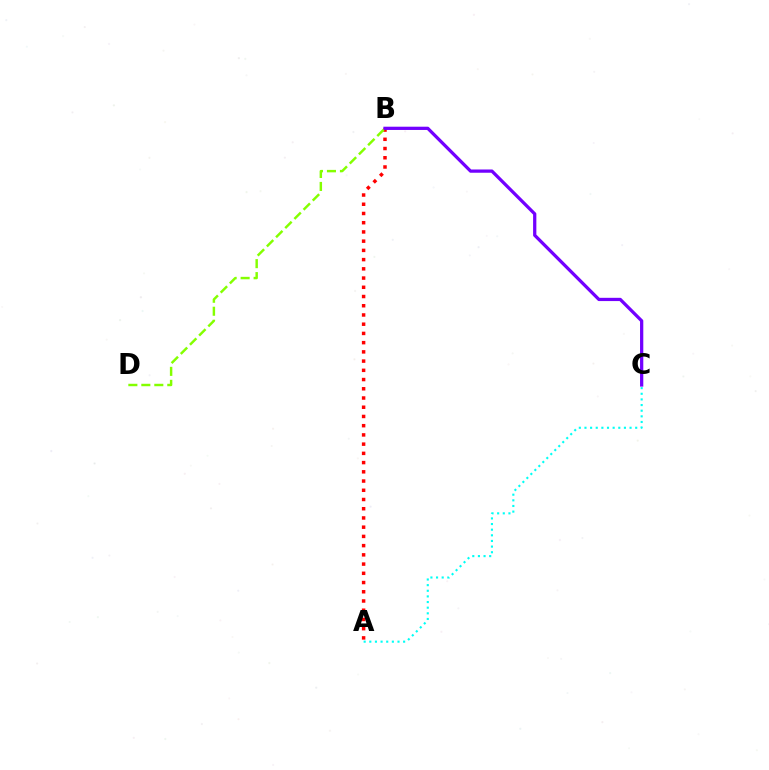{('A', 'C'): [{'color': '#00fff6', 'line_style': 'dotted', 'thickness': 1.53}], ('A', 'B'): [{'color': '#ff0000', 'line_style': 'dotted', 'thickness': 2.51}], ('B', 'C'): [{'color': '#7200ff', 'line_style': 'solid', 'thickness': 2.34}], ('B', 'D'): [{'color': '#84ff00', 'line_style': 'dashed', 'thickness': 1.76}]}